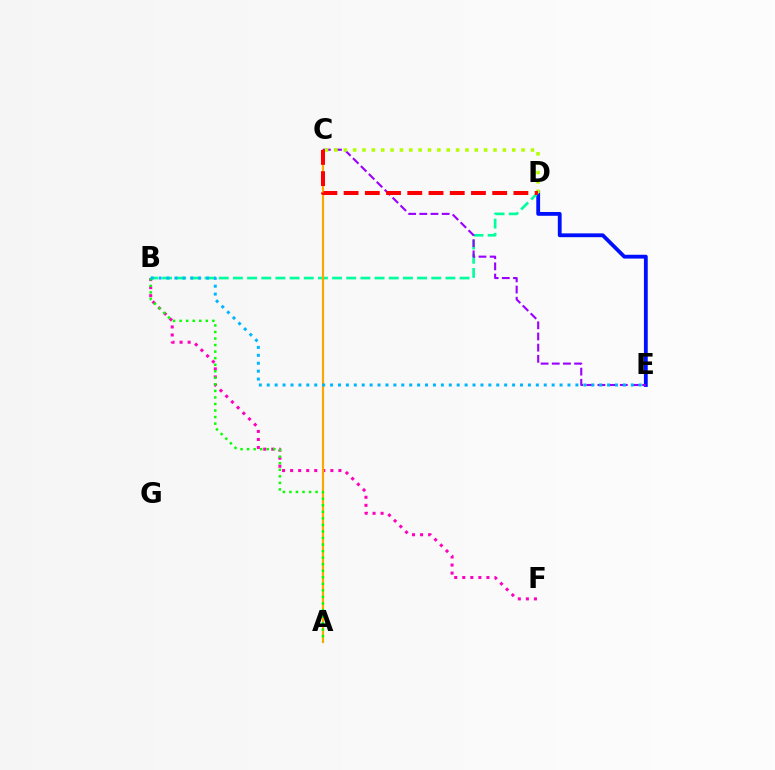{('B', 'F'): [{'color': '#ff00bd', 'line_style': 'dotted', 'thickness': 2.19}], ('D', 'E'): [{'color': '#0010ff', 'line_style': 'solid', 'thickness': 2.74}], ('B', 'D'): [{'color': '#00ff9d', 'line_style': 'dashed', 'thickness': 1.92}], ('A', 'C'): [{'color': '#ffa500', 'line_style': 'solid', 'thickness': 1.55}], ('A', 'B'): [{'color': '#08ff00', 'line_style': 'dotted', 'thickness': 1.78}], ('C', 'E'): [{'color': '#9b00ff', 'line_style': 'dashed', 'thickness': 1.52}], ('B', 'E'): [{'color': '#00b5ff', 'line_style': 'dotted', 'thickness': 2.15}], ('C', 'D'): [{'color': '#b3ff00', 'line_style': 'dotted', 'thickness': 2.54}, {'color': '#ff0000', 'line_style': 'dashed', 'thickness': 2.88}]}